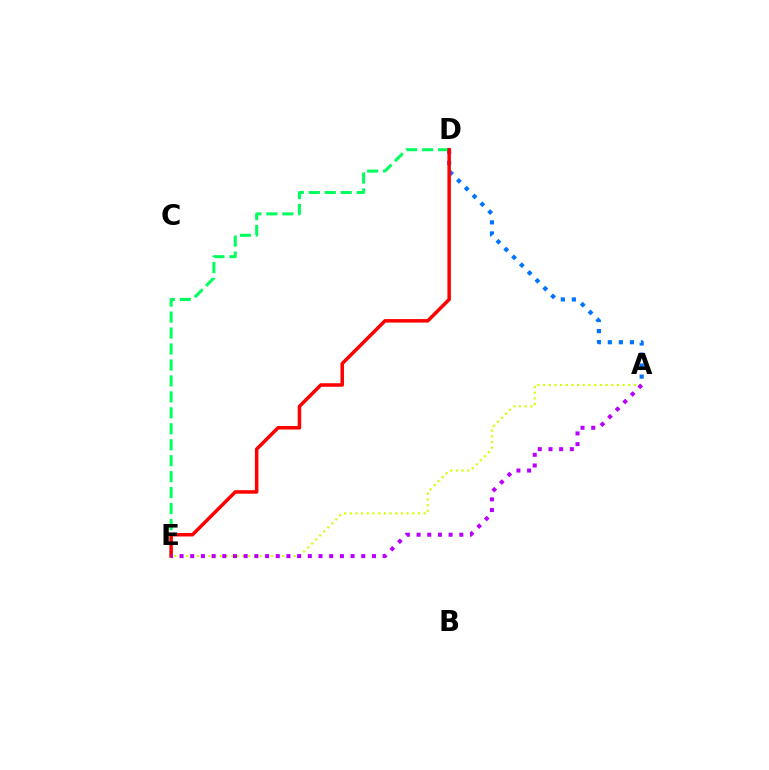{('A', 'E'): [{'color': '#d1ff00', 'line_style': 'dotted', 'thickness': 1.54}, {'color': '#b900ff', 'line_style': 'dotted', 'thickness': 2.9}], ('A', 'D'): [{'color': '#0074ff', 'line_style': 'dotted', 'thickness': 3.0}], ('D', 'E'): [{'color': '#00ff5c', 'line_style': 'dashed', 'thickness': 2.17}, {'color': '#ff0000', 'line_style': 'solid', 'thickness': 2.52}]}